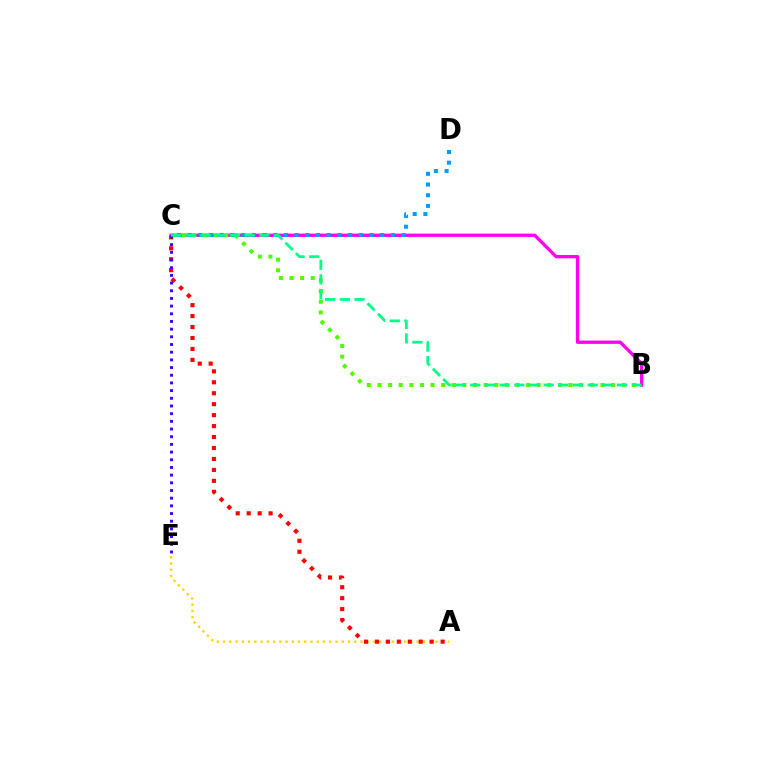{('A', 'E'): [{'color': '#ffd500', 'line_style': 'dotted', 'thickness': 1.7}], ('A', 'C'): [{'color': '#ff0000', 'line_style': 'dotted', 'thickness': 2.98}], ('B', 'C'): [{'color': '#ff00ed', 'line_style': 'solid', 'thickness': 2.38}, {'color': '#4fff00', 'line_style': 'dotted', 'thickness': 2.88}, {'color': '#00ff86', 'line_style': 'dashed', 'thickness': 1.99}], ('C', 'D'): [{'color': '#009eff', 'line_style': 'dotted', 'thickness': 2.91}], ('C', 'E'): [{'color': '#3700ff', 'line_style': 'dotted', 'thickness': 2.09}]}